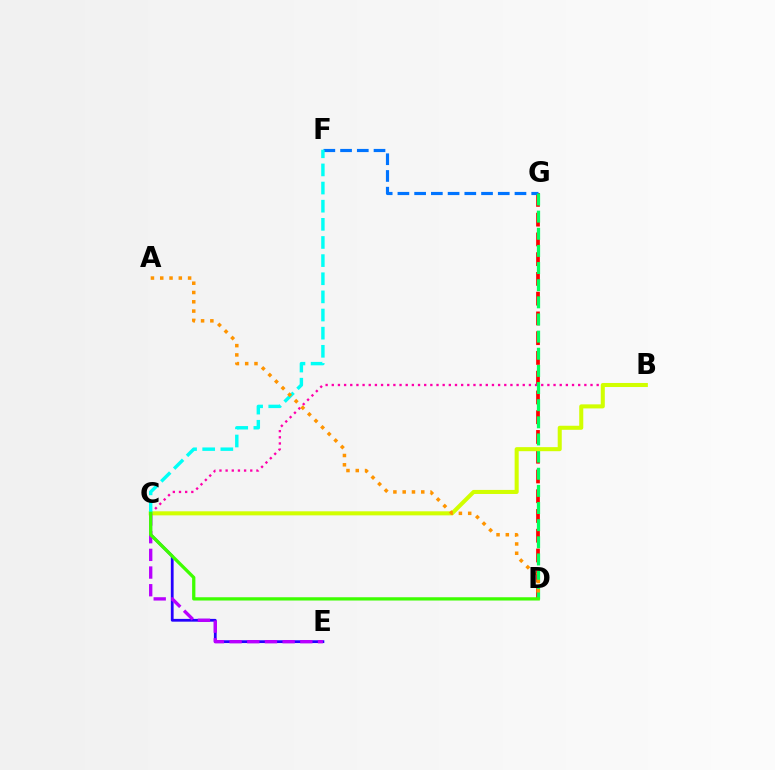{('D', 'G'): [{'color': '#ff0000', 'line_style': 'dashed', 'thickness': 2.68}, {'color': '#00ff5c', 'line_style': 'dashed', 'thickness': 2.33}], ('B', 'C'): [{'color': '#ff00ac', 'line_style': 'dotted', 'thickness': 1.67}, {'color': '#d1ff00', 'line_style': 'solid', 'thickness': 2.91}], ('F', 'G'): [{'color': '#0074ff', 'line_style': 'dashed', 'thickness': 2.27}], ('C', 'E'): [{'color': '#2500ff', 'line_style': 'solid', 'thickness': 2.0}, {'color': '#b900ff', 'line_style': 'dashed', 'thickness': 2.4}], ('C', 'F'): [{'color': '#00fff6', 'line_style': 'dashed', 'thickness': 2.46}], ('A', 'D'): [{'color': '#ff9400', 'line_style': 'dotted', 'thickness': 2.52}], ('C', 'D'): [{'color': '#3dff00', 'line_style': 'solid', 'thickness': 2.35}]}